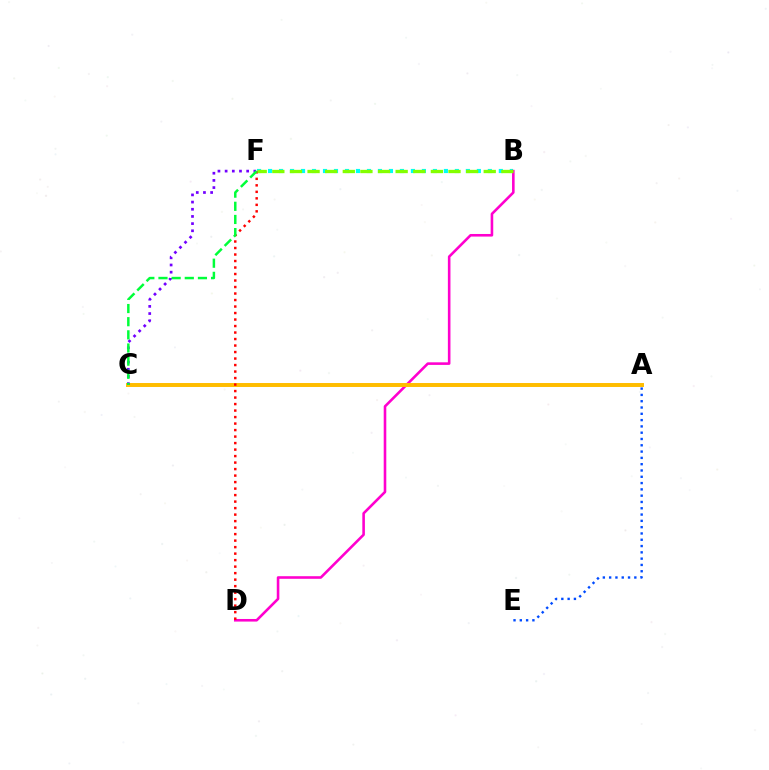{('A', 'E'): [{'color': '#004bff', 'line_style': 'dotted', 'thickness': 1.71}], ('B', 'F'): [{'color': '#00fff6', 'line_style': 'dotted', 'thickness': 2.99}, {'color': '#84ff00', 'line_style': 'dashed', 'thickness': 2.39}], ('B', 'D'): [{'color': '#ff00cf', 'line_style': 'solid', 'thickness': 1.87}], ('A', 'C'): [{'color': '#ffbd00', 'line_style': 'solid', 'thickness': 2.84}], ('D', 'F'): [{'color': '#ff0000', 'line_style': 'dotted', 'thickness': 1.77}], ('C', 'F'): [{'color': '#7200ff', 'line_style': 'dotted', 'thickness': 1.95}, {'color': '#00ff39', 'line_style': 'dashed', 'thickness': 1.79}]}